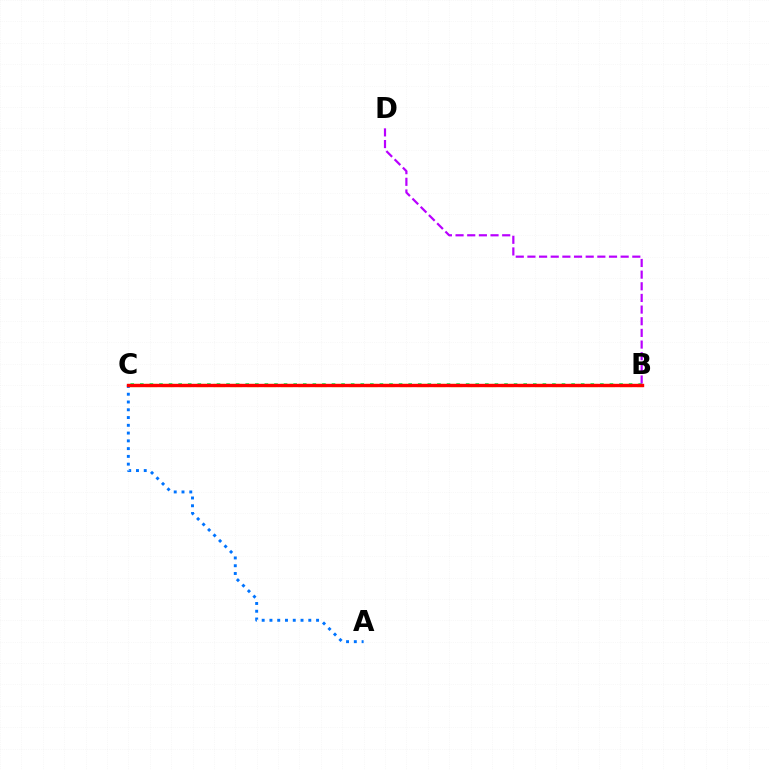{('A', 'C'): [{'color': '#0074ff', 'line_style': 'dotted', 'thickness': 2.11}], ('B', 'C'): [{'color': '#d1ff00', 'line_style': 'dashed', 'thickness': 2.3}, {'color': '#00ff5c', 'line_style': 'dotted', 'thickness': 2.6}, {'color': '#ff0000', 'line_style': 'solid', 'thickness': 2.44}], ('B', 'D'): [{'color': '#b900ff', 'line_style': 'dashed', 'thickness': 1.58}]}